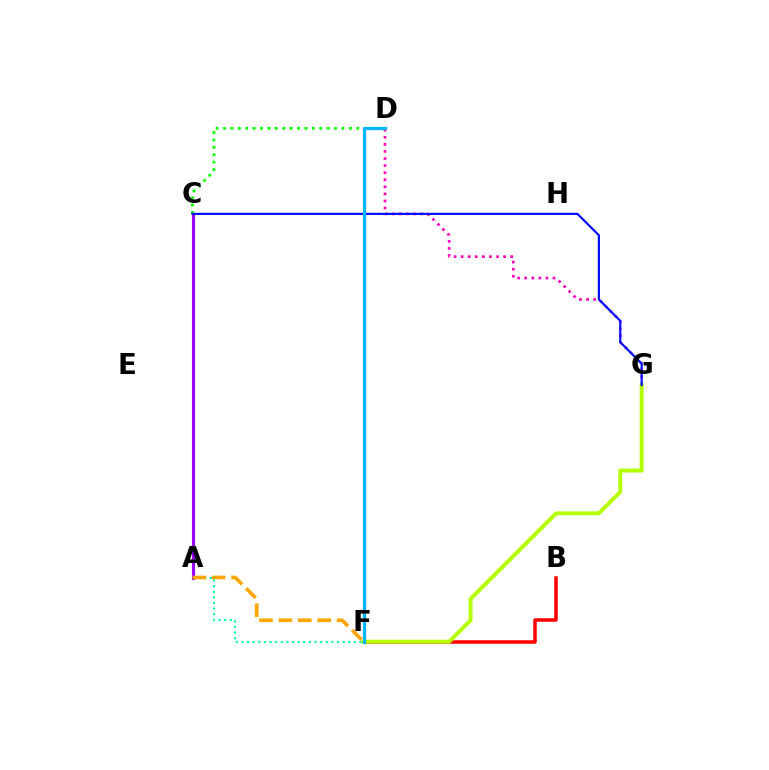{('D', 'G'): [{'color': '#ff00bd', 'line_style': 'dotted', 'thickness': 1.92}], ('A', 'C'): [{'color': '#9b00ff', 'line_style': 'solid', 'thickness': 2.25}], ('B', 'F'): [{'color': '#ff0000', 'line_style': 'solid', 'thickness': 2.53}], ('F', 'G'): [{'color': '#b3ff00', 'line_style': 'solid', 'thickness': 2.84}], ('A', 'F'): [{'color': '#00ff9d', 'line_style': 'dotted', 'thickness': 1.53}, {'color': '#ffa500', 'line_style': 'dashed', 'thickness': 2.63}], ('C', 'D'): [{'color': '#08ff00', 'line_style': 'dotted', 'thickness': 2.01}], ('C', 'G'): [{'color': '#0010ff', 'line_style': 'solid', 'thickness': 1.56}], ('D', 'F'): [{'color': '#00b5ff', 'line_style': 'solid', 'thickness': 2.34}]}